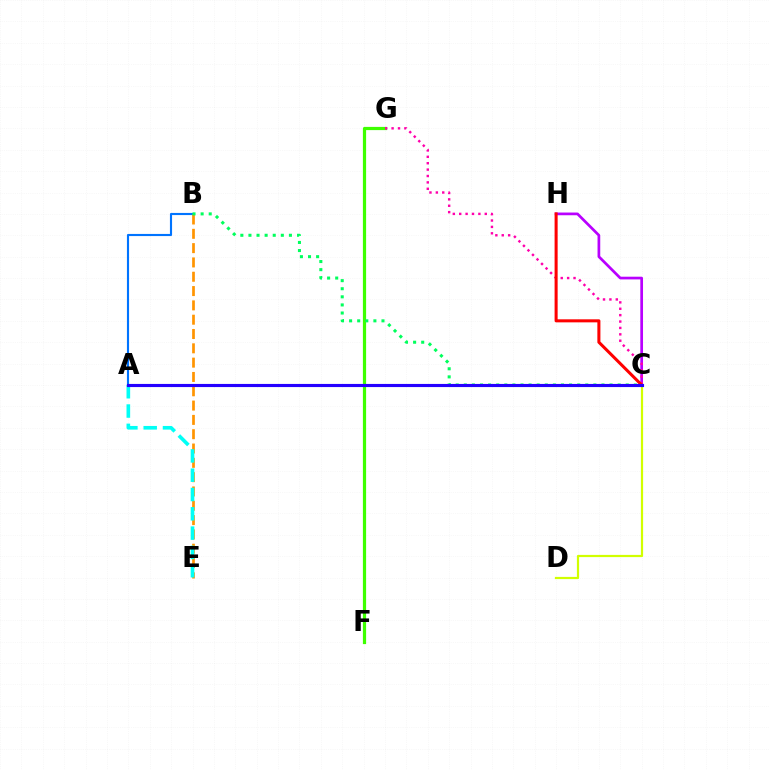{('A', 'B'): [{'color': '#0074ff', 'line_style': 'solid', 'thickness': 1.54}], ('C', 'H'): [{'color': '#b900ff', 'line_style': 'solid', 'thickness': 1.95}, {'color': '#ff0000', 'line_style': 'solid', 'thickness': 2.19}], ('F', 'G'): [{'color': '#3dff00', 'line_style': 'solid', 'thickness': 2.31}], ('C', 'D'): [{'color': '#d1ff00', 'line_style': 'solid', 'thickness': 1.59}], ('B', 'E'): [{'color': '#ff9400', 'line_style': 'dashed', 'thickness': 1.94}], ('C', 'G'): [{'color': '#ff00ac', 'line_style': 'dotted', 'thickness': 1.74}], ('B', 'C'): [{'color': '#00ff5c', 'line_style': 'dotted', 'thickness': 2.2}], ('A', 'E'): [{'color': '#00fff6', 'line_style': 'dashed', 'thickness': 2.62}], ('A', 'C'): [{'color': '#2500ff', 'line_style': 'solid', 'thickness': 2.25}]}